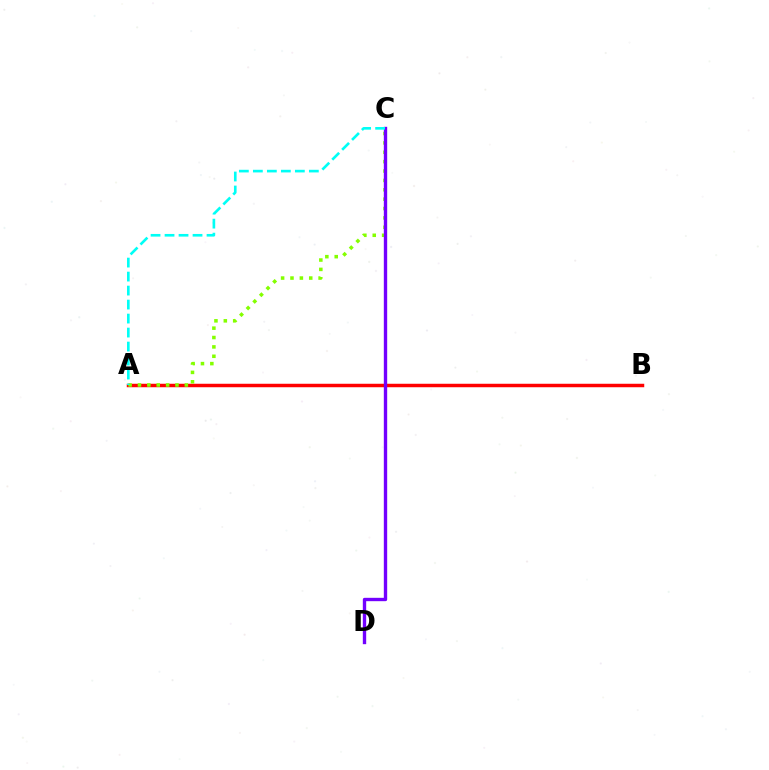{('A', 'B'): [{'color': '#ff0000', 'line_style': 'solid', 'thickness': 2.5}], ('A', 'C'): [{'color': '#84ff00', 'line_style': 'dotted', 'thickness': 2.55}, {'color': '#00fff6', 'line_style': 'dashed', 'thickness': 1.9}], ('C', 'D'): [{'color': '#7200ff', 'line_style': 'solid', 'thickness': 2.42}]}